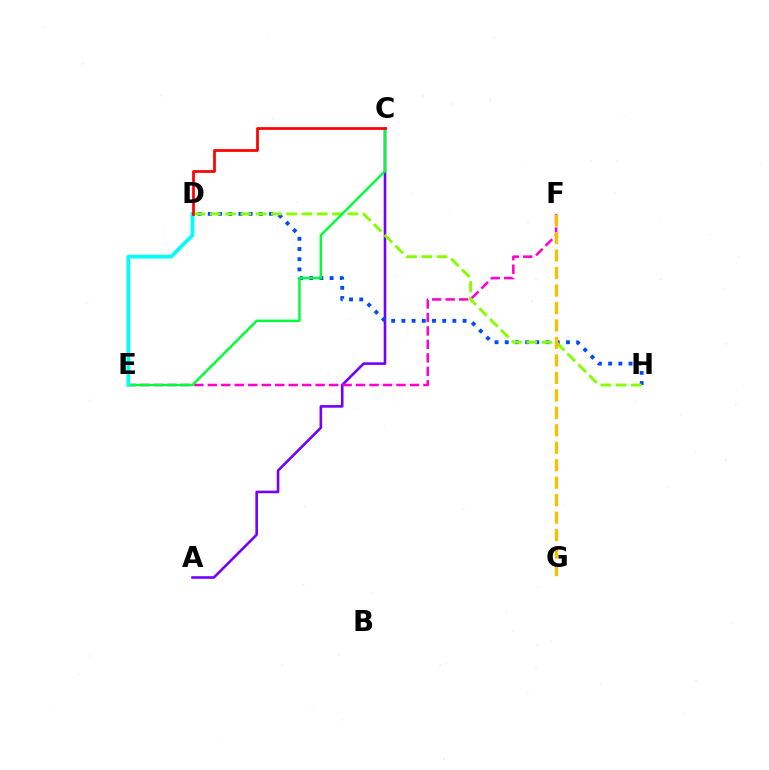{('A', 'C'): [{'color': '#7200ff', 'line_style': 'solid', 'thickness': 1.87}], ('D', 'H'): [{'color': '#004bff', 'line_style': 'dotted', 'thickness': 2.77}, {'color': '#84ff00', 'line_style': 'dashed', 'thickness': 2.08}], ('E', 'F'): [{'color': '#ff00cf', 'line_style': 'dashed', 'thickness': 1.83}], ('C', 'E'): [{'color': '#00ff39', 'line_style': 'solid', 'thickness': 1.77}], ('F', 'G'): [{'color': '#ffbd00', 'line_style': 'dashed', 'thickness': 2.37}], ('D', 'E'): [{'color': '#00fff6', 'line_style': 'solid', 'thickness': 2.68}], ('C', 'D'): [{'color': '#ff0000', 'line_style': 'solid', 'thickness': 1.96}]}